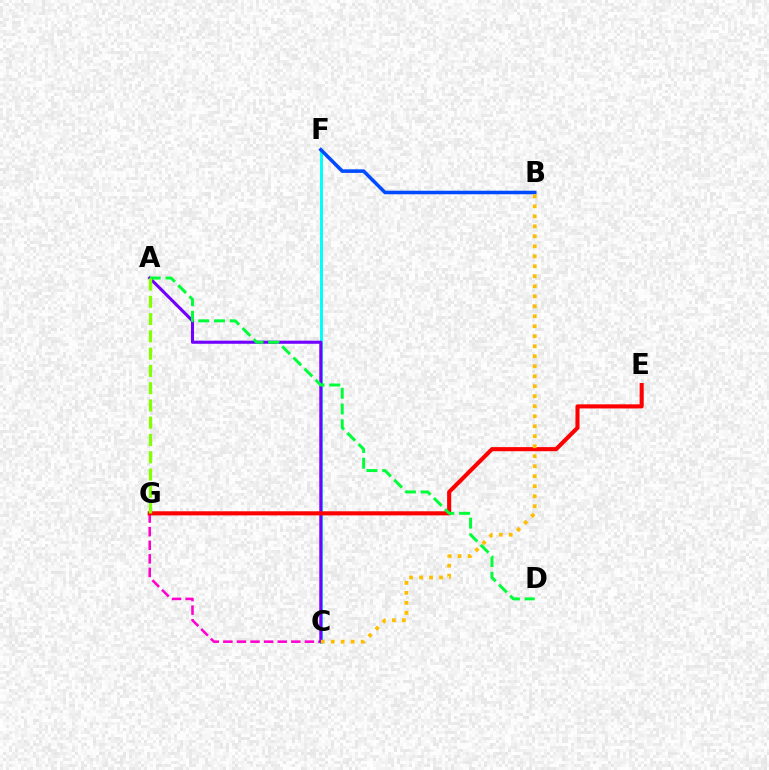{('C', 'F'): [{'color': '#00fff6', 'line_style': 'solid', 'thickness': 2.11}], ('C', 'G'): [{'color': '#ff00cf', 'line_style': 'dashed', 'thickness': 1.85}], ('A', 'C'): [{'color': '#7200ff', 'line_style': 'solid', 'thickness': 2.23}], ('B', 'F'): [{'color': '#004bff', 'line_style': 'solid', 'thickness': 2.56}], ('E', 'G'): [{'color': '#ff0000', 'line_style': 'solid', 'thickness': 2.95}], ('A', 'D'): [{'color': '#00ff39', 'line_style': 'dashed', 'thickness': 2.14}], ('A', 'G'): [{'color': '#84ff00', 'line_style': 'dashed', 'thickness': 2.35}], ('B', 'C'): [{'color': '#ffbd00', 'line_style': 'dotted', 'thickness': 2.72}]}